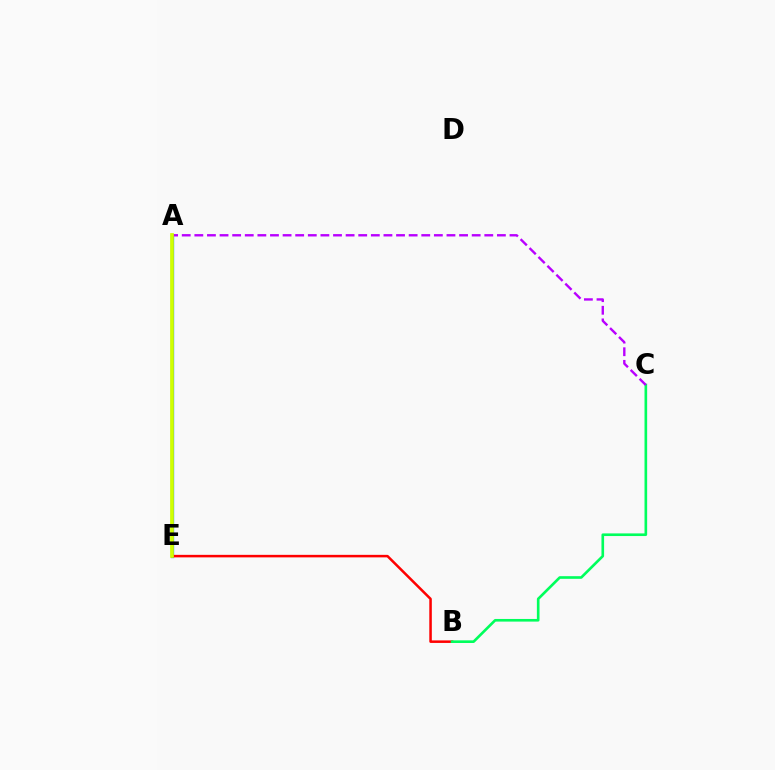{('A', 'E'): [{'color': '#0074ff', 'line_style': 'solid', 'thickness': 2.37}, {'color': '#d1ff00', 'line_style': 'solid', 'thickness': 2.67}], ('B', 'E'): [{'color': '#ff0000', 'line_style': 'solid', 'thickness': 1.81}], ('B', 'C'): [{'color': '#00ff5c', 'line_style': 'solid', 'thickness': 1.9}], ('A', 'C'): [{'color': '#b900ff', 'line_style': 'dashed', 'thickness': 1.71}]}